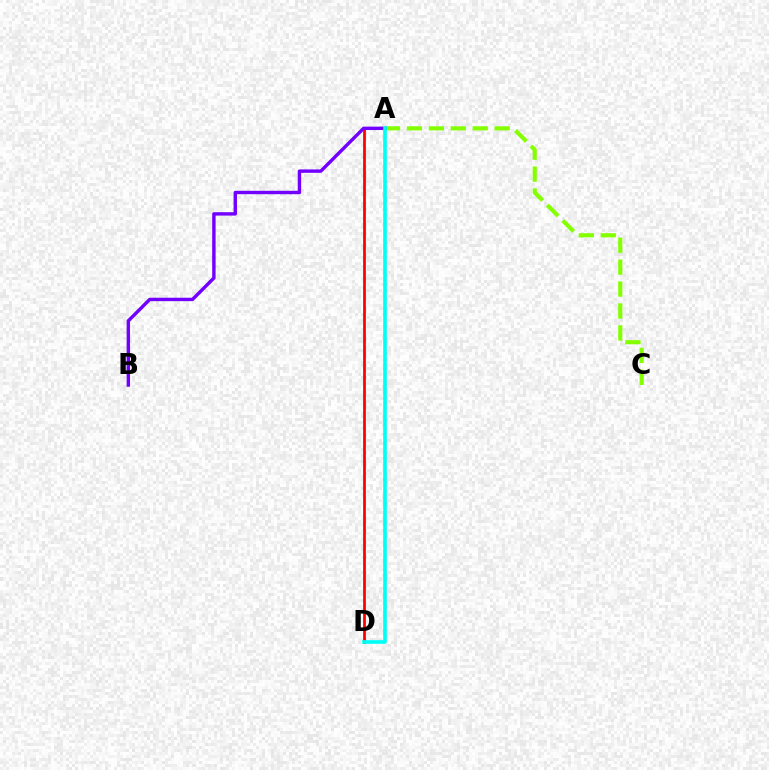{('A', 'C'): [{'color': '#84ff00', 'line_style': 'dashed', 'thickness': 2.98}], ('A', 'D'): [{'color': '#ff0000', 'line_style': 'solid', 'thickness': 1.98}, {'color': '#00fff6', 'line_style': 'solid', 'thickness': 2.62}], ('A', 'B'): [{'color': '#7200ff', 'line_style': 'solid', 'thickness': 2.45}]}